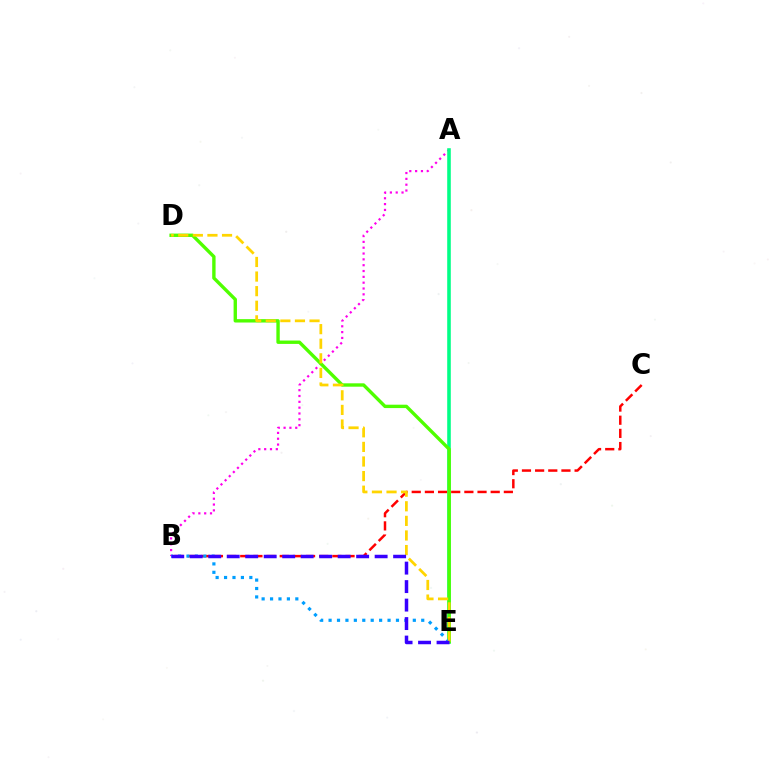{('A', 'B'): [{'color': '#ff00ed', 'line_style': 'dotted', 'thickness': 1.58}], ('A', 'E'): [{'color': '#00ff86', 'line_style': 'solid', 'thickness': 2.57}], ('B', 'C'): [{'color': '#ff0000', 'line_style': 'dashed', 'thickness': 1.79}], ('D', 'E'): [{'color': '#4fff00', 'line_style': 'solid', 'thickness': 2.43}, {'color': '#ffd500', 'line_style': 'dashed', 'thickness': 1.98}], ('B', 'E'): [{'color': '#009eff', 'line_style': 'dotted', 'thickness': 2.29}, {'color': '#3700ff', 'line_style': 'dashed', 'thickness': 2.51}]}